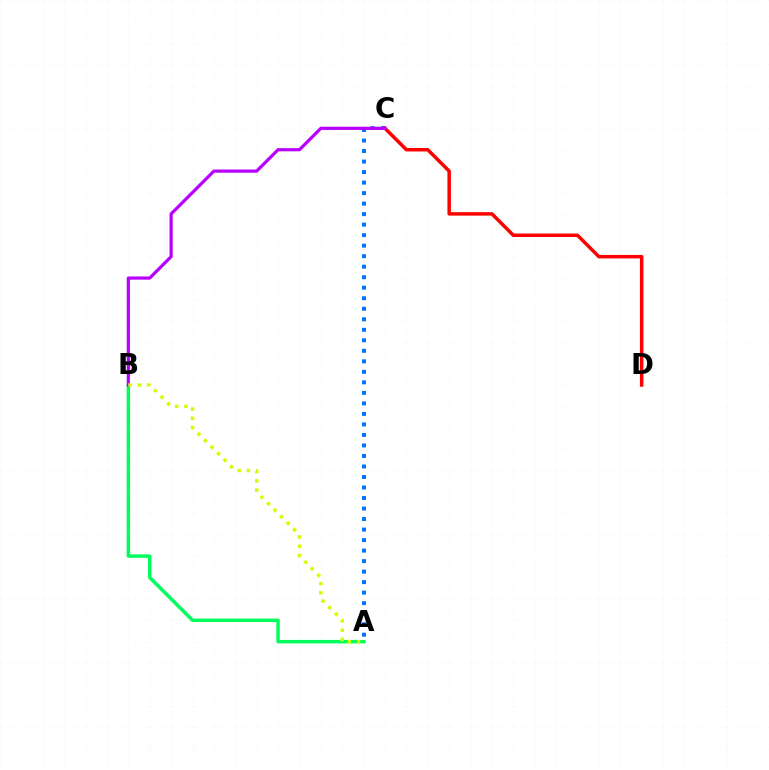{('A', 'C'): [{'color': '#0074ff', 'line_style': 'dotted', 'thickness': 2.86}], ('C', 'D'): [{'color': '#ff0000', 'line_style': 'solid', 'thickness': 2.5}], ('A', 'B'): [{'color': '#00ff5c', 'line_style': 'solid', 'thickness': 2.49}, {'color': '#d1ff00', 'line_style': 'dotted', 'thickness': 2.51}], ('B', 'C'): [{'color': '#b900ff', 'line_style': 'solid', 'thickness': 2.3}]}